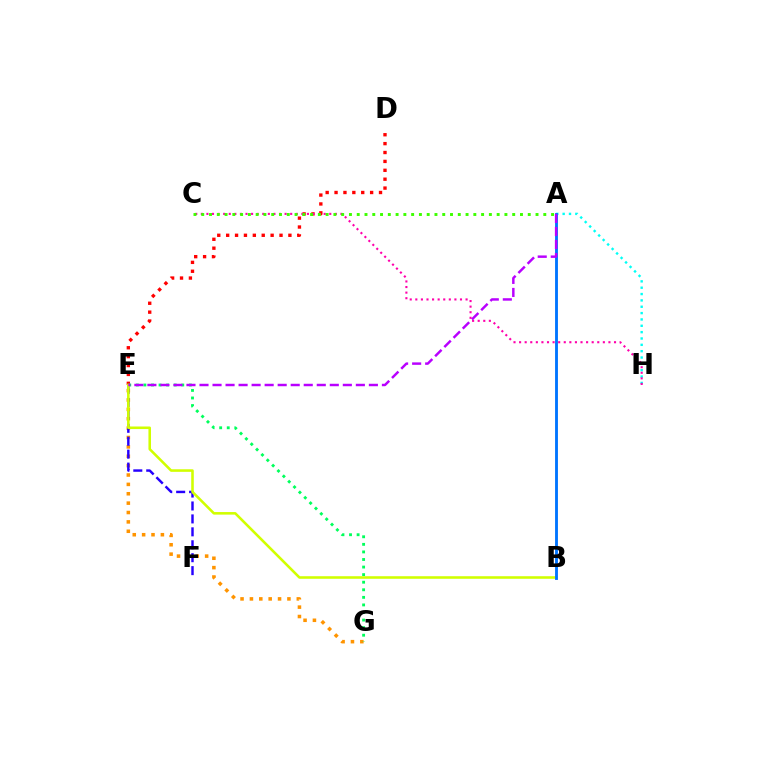{('D', 'E'): [{'color': '#ff0000', 'line_style': 'dotted', 'thickness': 2.42}], ('E', 'G'): [{'color': '#ff9400', 'line_style': 'dotted', 'thickness': 2.55}, {'color': '#00ff5c', 'line_style': 'dotted', 'thickness': 2.06}], ('E', 'F'): [{'color': '#2500ff', 'line_style': 'dashed', 'thickness': 1.76}], ('B', 'E'): [{'color': '#d1ff00', 'line_style': 'solid', 'thickness': 1.85}], ('A', 'H'): [{'color': '#00fff6', 'line_style': 'dotted', 'thickness': 1.72}], ('A', 'B'): [{'color': '#0074ff', 'line_style': 'solid', 'thickness': 2.06}], ('C', 'H'): [{'color': '#ff00ac', 'line_style': 'dotted', 'thickness': 1.52}], ('A', 'C'): [{'color': '#3dff00', 'line_style': 'dotted', 'thickness': 2.11}], ('A', 'E'): [{'color': '#b900ff', 'line_style': 'dashed', 'thickness': 1.77}]}